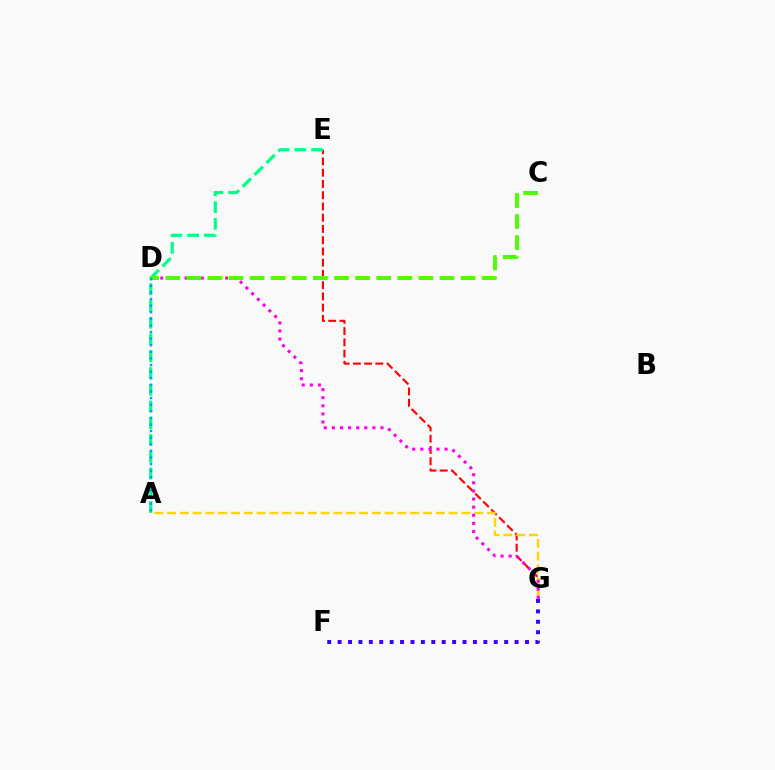{('E', 'G'): [{'color': '#ff0000', 'line_style': 'dashed', 'thickness': 1.53}], ('A', 'E'): [{'color': '#00ff86', 'line_style': 'dashed', 'thickness': 2.28}], ('A', 'G'): [{'color': '#ffd500', 'line_style': 'dashed', 'thickness': 1.74}], ('D', 'G'): [{'color': '#ff00ed', 'line_style': 'dotted', 'thickness': 2.2}], ('F', 'G'): [{'color': '#3700ff', 'line_style': 'dotted', 'thickness': 2.83}], ('C', 'D'): [{'color': '#4fff00', 'line_style': 'dashed', 'thickness': 2.86}], ('A', 'D'): [{'color': '#009eff', 'line_style': 'dotted', 'thickness': 1.79}]}